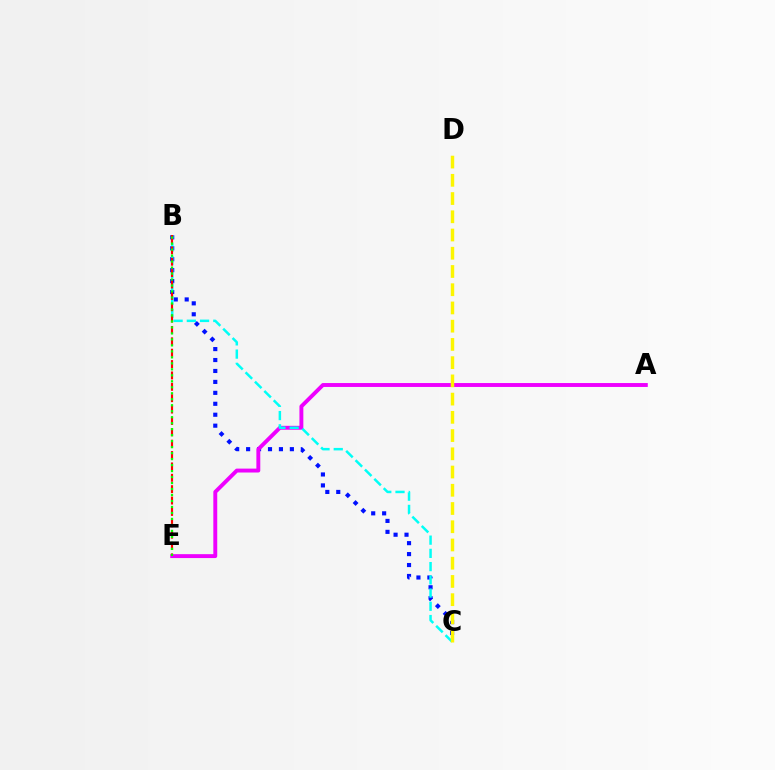{('B', 'C'): [{'color': '#0010ff', 'line_style': 'dotted', 'thickness': 2.97}, {'color': '#00fff6', 'line_style': 'dashed', 'thickness': 1.8}], ('A', 'E'): [{'color': '#ee00ff', 'line_style': 'solid', 'thickness': 2.81}], ('B', 'E'): [{'color': '#ff0000', 'line_style': 'dashed', 'thickness': 1.54}, {'color': '#08ff00', 'line_style': 'dotted', 'thickness': 1.63}], ('C', 'D'): [{'color': '#fcf500', 'line_style': 'dashed', 'thickness': 2.48}]}